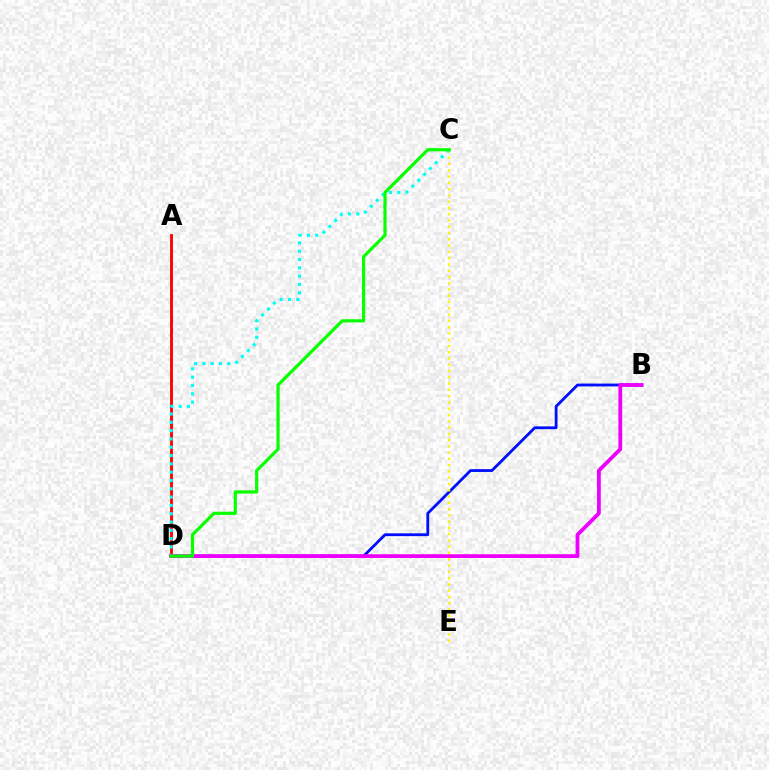{('A', 'D'): [{'color': '#ff0000', 'line_style': 'solid', 'thickness': 2.06}], ('B', 'D'): [{'color': '#0010ff', 'line_style': 'solid', 'thickness': 2.03}, {'color': '#ee00ff', 'line_style': 'solid', 'thickness': 2.72}], ('C', 'E'): [{'color': '#fcf500', 'line_style': 'dotted', 'thickness': 1.7}], ('C', 'D'): [{'color': '#00fff6', 'line_style': 'dotted', 'thickness': 2.26}, {'color': '#08ff00', 'line_style': 'solid', 'thickness': 2.29}]}